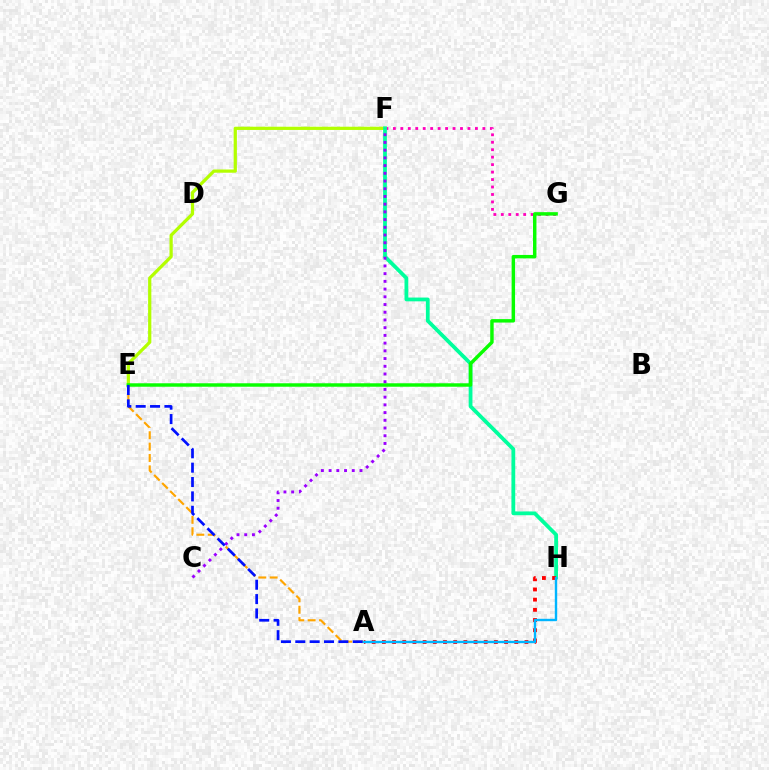{('F', 'G'): [{'color': '#ff00bd', 'line_style': 'dotted', 'thickness': 2.03}], ('E', 'F'): [{'color': '#b3ff00', 'line_style': 'solid', 'thickness': 2.32}], ('F', 'H'): [{'color': '#00ff9d', 'line_style': 'solid', 'thickness': 2.72}], ('E', 'G'): [{'color': '#08ff00', 'line_style': 'solid', 'thickness': 2.49}], ('A', 'H'): [{'color': '#ff0000', 'line_style': 'dotted', 'thickness': 2.77}, {'color': '#00b5ff', 'line_style': 'solid', 'thickness': 1.73}], ('A', 'E'): [{'color': '#ffa500', 'line_style': 'dashed', 'thickness': 1.54}, {'color': '#0010ff', 'line_style': 'dashed', 'thickness': 1.95}], ('C', 'F'): [{'color': '#9b00ff', 'line_style': 'dotted', 'thickness': 2.1}]}